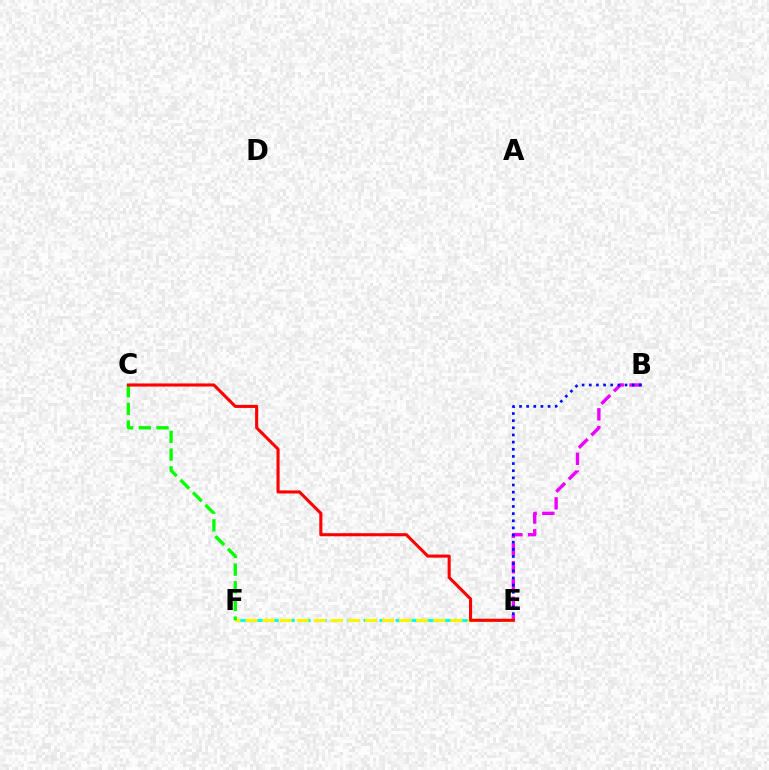{('B', 'E'): [{'color': '#ee00ff', 'line_style': 'dashed', 'thickness': 2.42}, {'color': '#0010ff', 'line_style': 'dotted', 'thickness': 1.94}], ('E', 'F'): [{'color': '#00fff6', 'line_style': 'dashed', 'thickness': 2.17}, {'color': '#fcf500', 'line_style': 'dashed', 'thickness': 2.32}], ('C', 'F'): [{'color': '#08ff00', 'line_style': 'dashed', 'thickness': 2.4}], ('C', 'E'): [{'color': '#ff0000', 'line_style': 'solid', 'thickness': 2.22}]}